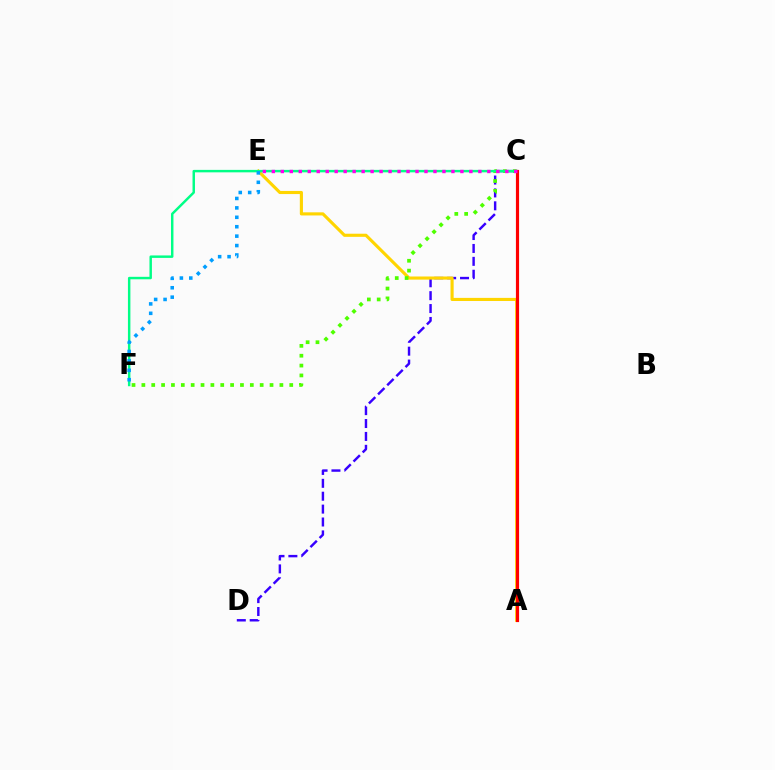{('C', 'D'): [{'color': '#3700ff', 'line_style': 'dashed', 'thickness': 1.75}], ('A', 'E'): [{'color': '#ffd500', 'line_style': 'solid', 'thickness': 2.25}], ('C', 'F'): [{'color': '#4fff00', 'line_style': 'dotted', 'thickness': 2.68}, {'color': '#00ff86', 'line_style': 'solid', 'thickness': 1.77}], ('A', 'C'): [{'color': '#ff0000', 'line_style': 'solid', 'thickness': 2.28}], ('C', 'E'): [{'color': '#ff00ed', 'line_style': 'dotted', 'thickness': 2.44}], ('E', 'F'): [{'color': '#009eff', 'line_style': 'dotted', 'thickness': 2.56}]}